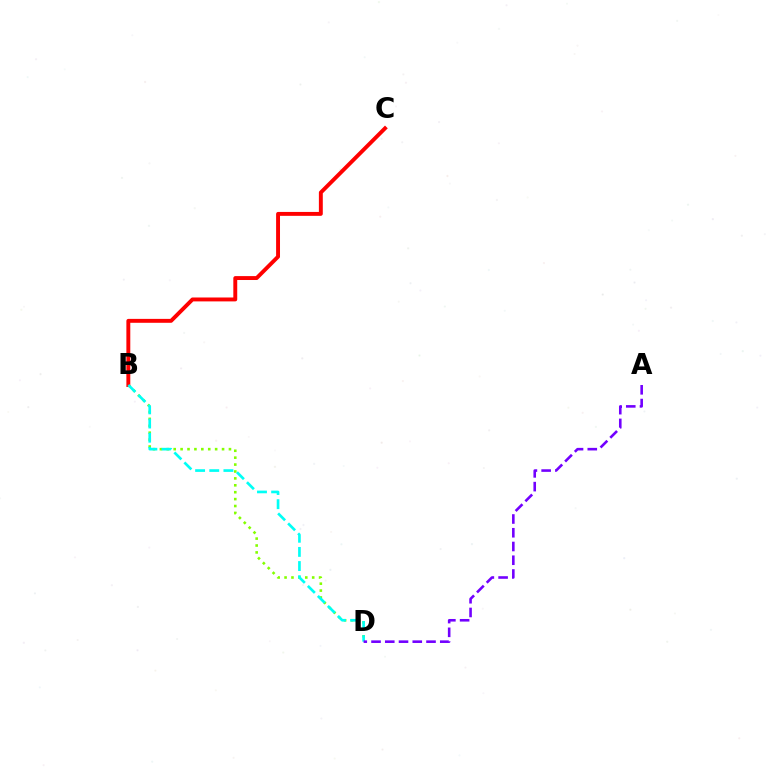{('B', 'D'): [{'color': '#84ff00', 'line_style': 'dotted', 'thickness': 1.88}, {'color': '#00fff6', 'line_style': 'dashed', 'thickness': 1.92}], ('B', 'C'): [{'color': '#ff0000', 'line_style': 'solid', 'thickness': 2.81}], ('A', 'D'): [{'color': '#7200ff', 'line_style': 'dashed', 'thickness': 1.87}]}